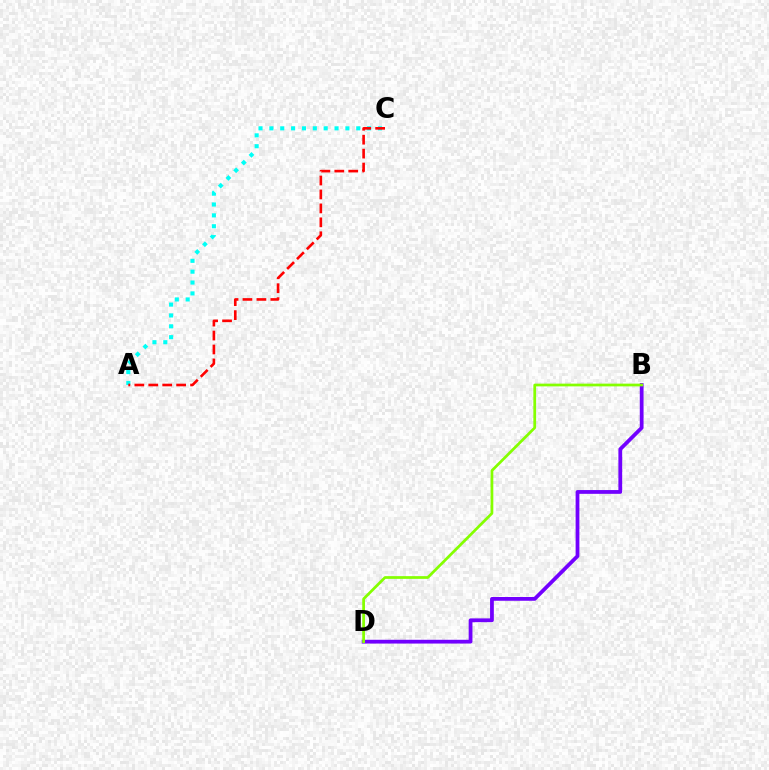{('A', 'C'): [{'color': '#00fff6', 'line_style': 'dotted', 'thickness': 2.95}, {'color': '#ff0000', 'line_style': 'dashed', 'thickness': 1.89}], ('B', 'D'): [{'color': '#7200ff', 'line_style': 'solid', 'thickness': 2.72}, {'color': '#84ff00', 'line_style': 'solid', 'thickness': 1.97}]}